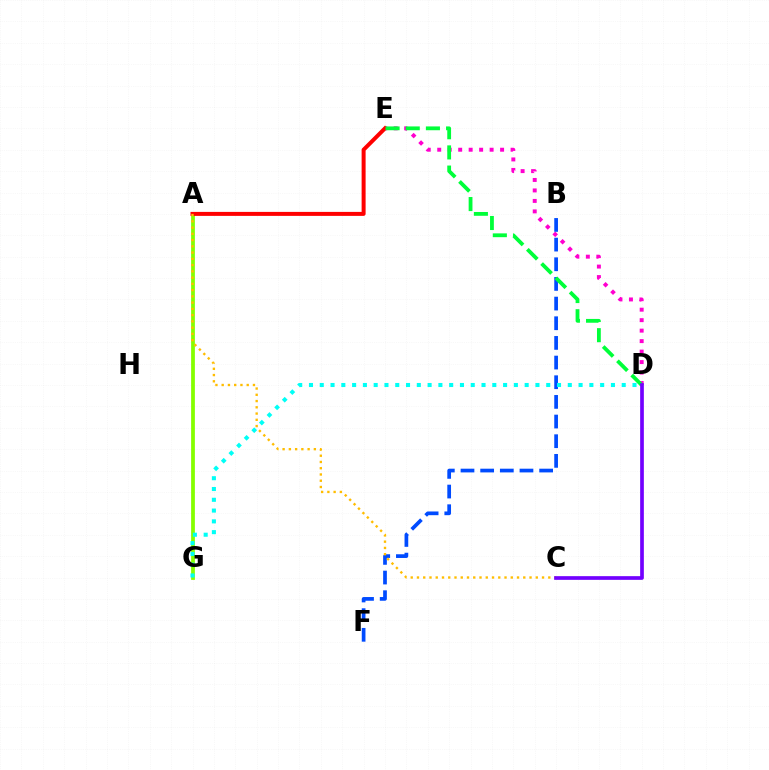{('A', 'G'): [{'color': '#84ff00', 'line_style': 'solid', 'thickness': 2.71}], ('D', 'E'): [{'color': '#ff00cf', 'line_style': 'dotted', 'thickness': 2.85}, {'color': '#00ff39', 'line_style': 'dashed', 'thickness': 2.74}], ('A', 'E'): [{'color': '#ff0000', 'line_style': 'solid', 'thickness': 2.87}], ('B', 'F'): [{'color': '#004bff', 'line_style': 'dashed', 'thickness': 2.67}], ('A', 'C'): [{'color': '#ffbd00', 'line_style': 'dotted', 'thickness': 1.7}], ('D', 'G'): [{'color': '#00fff6', 'line_style': 'dotted', 'thickness': 2.93}], ('C', 'D'): [{'color': '#7200ff', 'line_style': 'solid', 'thickness': 2.65}]}